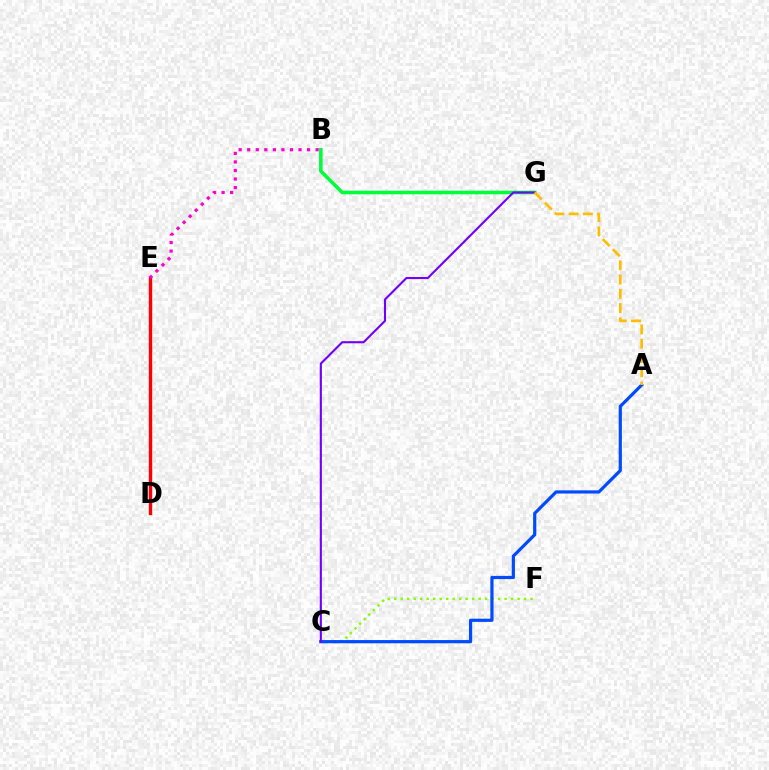{('C', 'F'): [{'color': '#84ff00', 'line_style': 'dotted', 'thickness': 1.76}], ('B', 'G'): [{'color': '#00ff39', 'line_style': 'solid', 'thickness': 2.58}], ('A', 'C'): [{'color': '#004bff', 'line_style': 'solid', 'thickness': 2.3}], ('C', 'G'): [{'color': '#7200ff', 'line_style': 'solid', 'thickness': 1.52}], ('D', 'E'): [{'color': '#00fff6', 'line_style': 'dotted', 'thickness': 1.9}, {'color': '#ff0000', 'line_style': 'solid', 'thickness': 2.43}], ('B', 'E'): [{'color': '#ff00cf', 'line_style': 'dotted', 'thickness': 2.32}], ('A', 'G'): [{'color': '#ffbd00', 'line_style': 'dashed', 'thickness': 1.94}]}